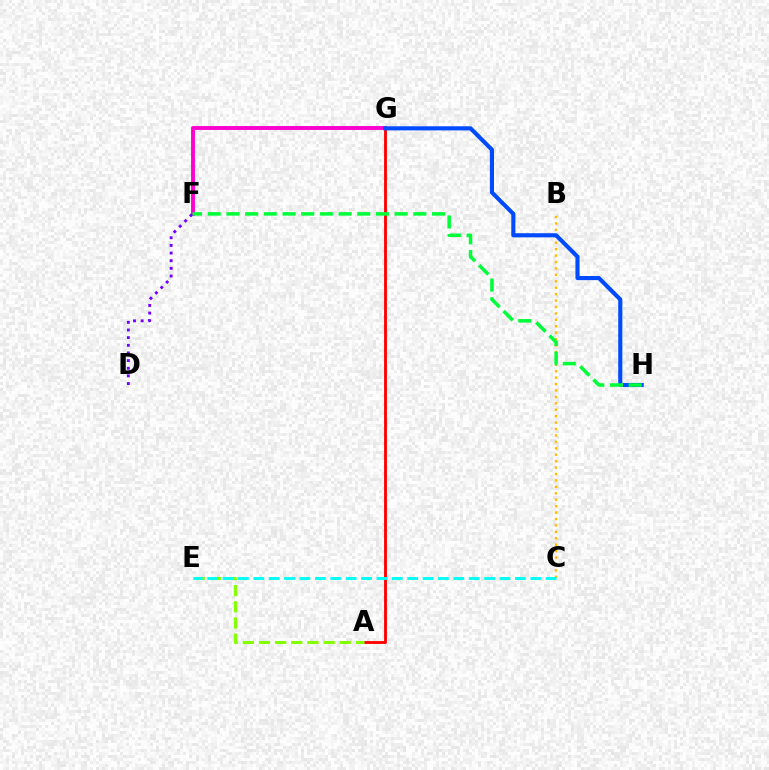{('F', 'G'): [{'color': '#ff00cf', 'line_style': 'solid', 'thickness': 2.81}], ('A', 'G'): [{'color': '#ff0000', 'line_style': 'solid', 'thickness': 2.05}], ('D', 'F'): [{'color': '#7200ff', 'line_style': 'dotted', 'thickness': 2.08}], ('B', 'C'): [{'color': '#ffbd00', 'line_style': 'dotted', 'thickness': 1.75}], ('A', 'E'): [{'color': '#84ff00', 'line_style': 'dashed', 'thickness': 2.2}], ('G', 'H'): [{'color': '#004bff', 'line_style': 'solid', 'thickness': 2.97}], ('F', 'H'): [{'color': '#00ff39', 'line_style': 'dashed', 'thickness': 2.54}], ('C', 'E'): [{'color': '#00fff6', 'line_style': 'dashed', 'thickness': 2.09}]}